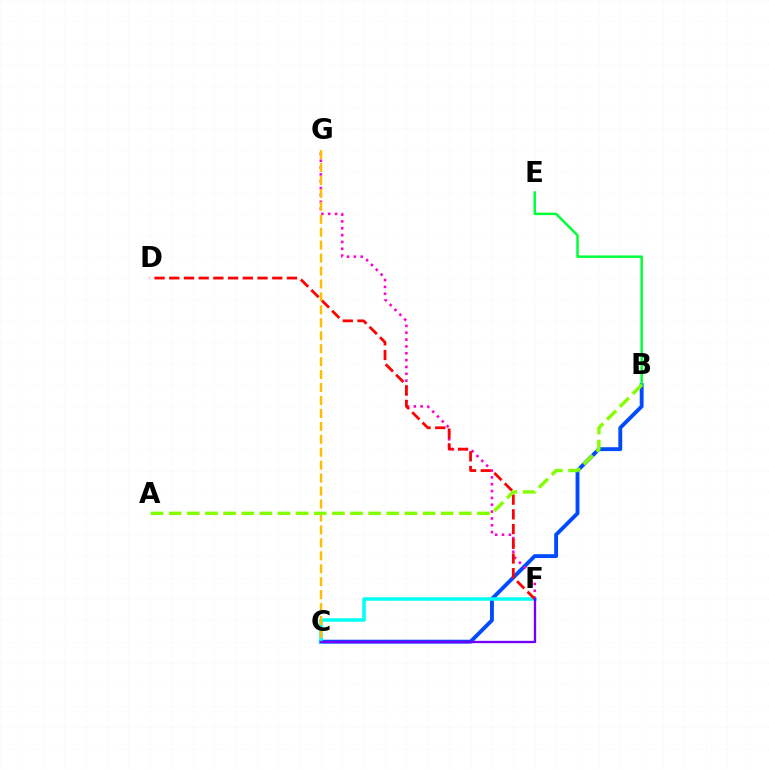{('B', 'C'): [{'color': '#004bff', 'line_style': 'solid', 'thickness': 2.79}], ('F', 'G'): [{'color': '#ff00cf', 'line_style': 'dotted', 'thickness': 1.86}], ('C', 'F'): [{'color': '#00fff6', 'line_style': 'solid', 'thickness': 2.52}, {'color': '#7200ff', 'line_style': 'solid', 'thickness': 1.67}], ('D', 'F'): [{'color': '#ff0000', 'line_style': 'dashed', 'thickness': 2.0}], ('C', 'G'): [{'color': '#ffbd00', 'line_style': 'dashed', 'thickness': 1.76}], ('B', 'E'): [{'color': '#00ff39', 'line_style': 'solid', 'thickness': 1.78}], ('A', 'B'): [{'color': '#84ff00', 'line_style': 'dashed', 'thickness': 2.46}]}